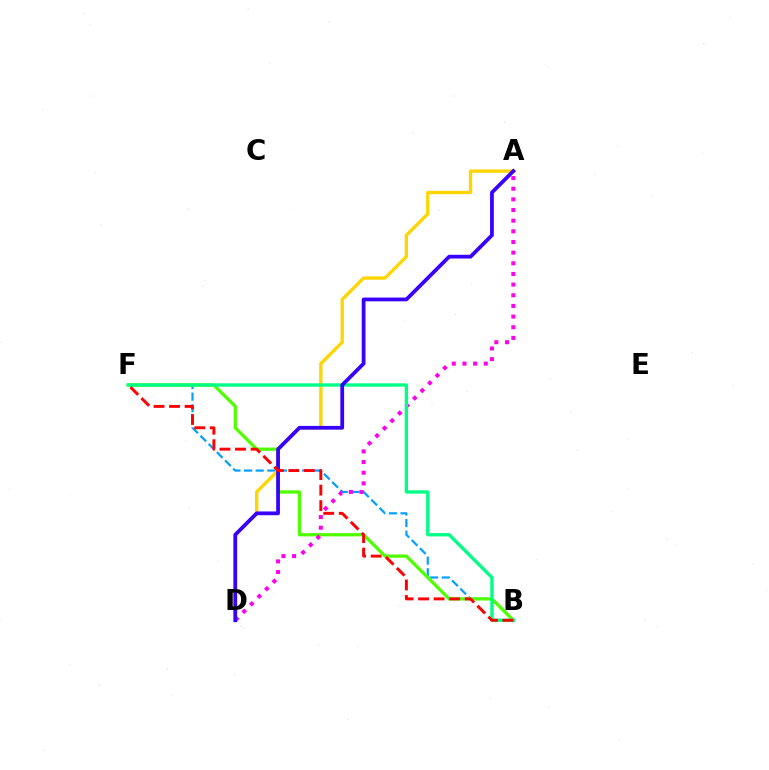{('B', 'F'): [{'color': '#009eff', 'line_style': 'dashed', 'thickness': 1.58}, {'color': '#4fff00', 'line_style': 'solid', 'thickness': 2.35}, {'color': '#00ff86', 'line_style': 'solid', 'thickness': 2.4}, {'color': '#ff0000', 'line_style': 'dashed', 'thickness': 2.11}], ('A', 'D'): [{'color': '#ff00ed', 'line_style': 'dotted', 'thickness': 2.9}, {'color': '#ffd500', 'line_style': 'solid', 'thickness': 2.4}, {'color': '#3700ff', 'line_style': 'solid', 'thickness': 2.7}]}